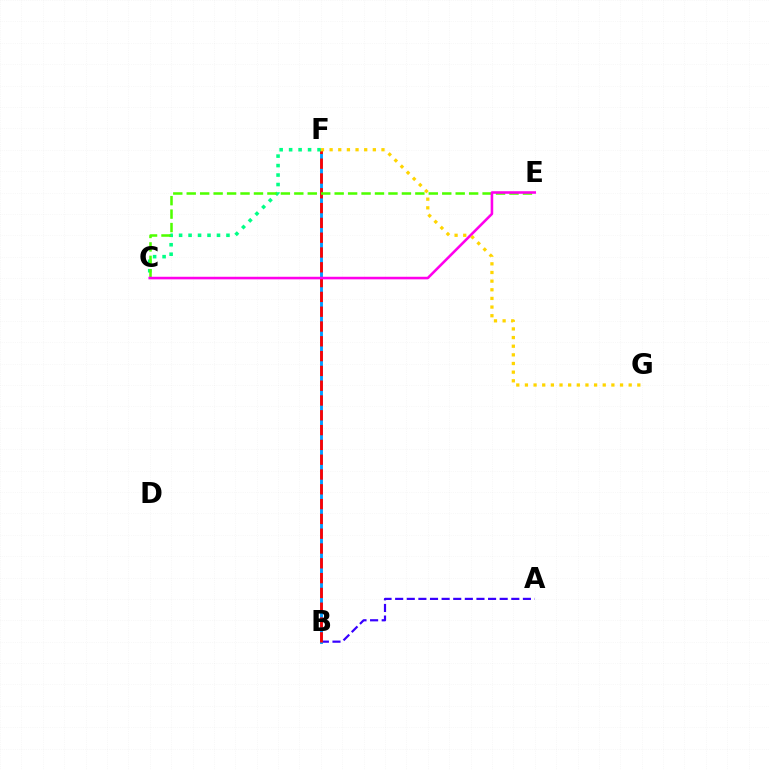{('A', 'B'): [{'color': '#3700ff', 'line_style': 'dashed', 'thickness': 1.58}], ('B', 'F'): [{'color': '#009eff', 'line_style': 'solid', 'thickness': 2.08}, {'color': '#ff0000', 'line_style': 'dashed', 'thickness': 2.01}], ('C', 'F'): [{'color': '#00ff86', 'line_style': 'dotted', 'thickness': 2.57}], ('C', 'E'): [{'color': '#4fff00', 'line_style': 'dashed', 'thickness': 1.83}, {'color': '#ff00ed', 'line_style': 'solid', 'thickness': 1.85}], ('F', 'G'): [{'color': '#ffd500', 'line_style': 'dotted', 'thickness': 2.35}]}